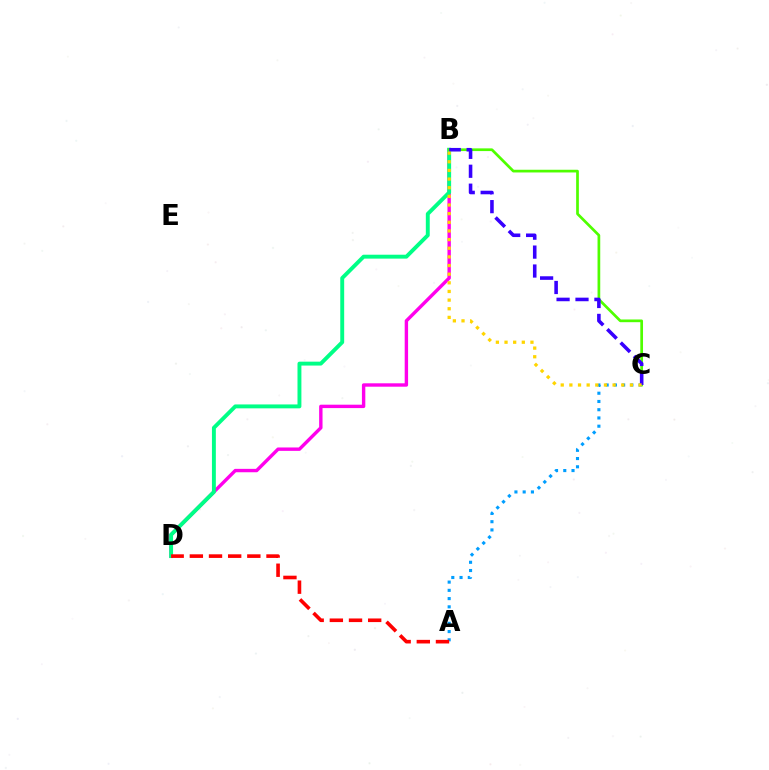{('B', 'D'): [{'color': '#ff00ed', 'line_style': 'solid', 'thickness': 2.45}, {'color': '#00ff86', 'line_style': 'solid', 'thickness': 2.81}], ('B', 'C'): [{'color': '#4fff00', 'line_style': 'solid', 'thickness': 1.95}, {'color': '#3700ff', 'line_style': 'dashed', 'thickness': 2.57}, {'color': '#ffd500', 'line_style': 'dotted', 'thickness': 2.35}], ('A', 'C'): [{'color': '#009eff', 'line_style': 'dotted', 'thickness': 2.24}], ('A', 'D'): [{'color': '#ff0000', 'line_style': 'dashed', 'thickness': 2.6}]}